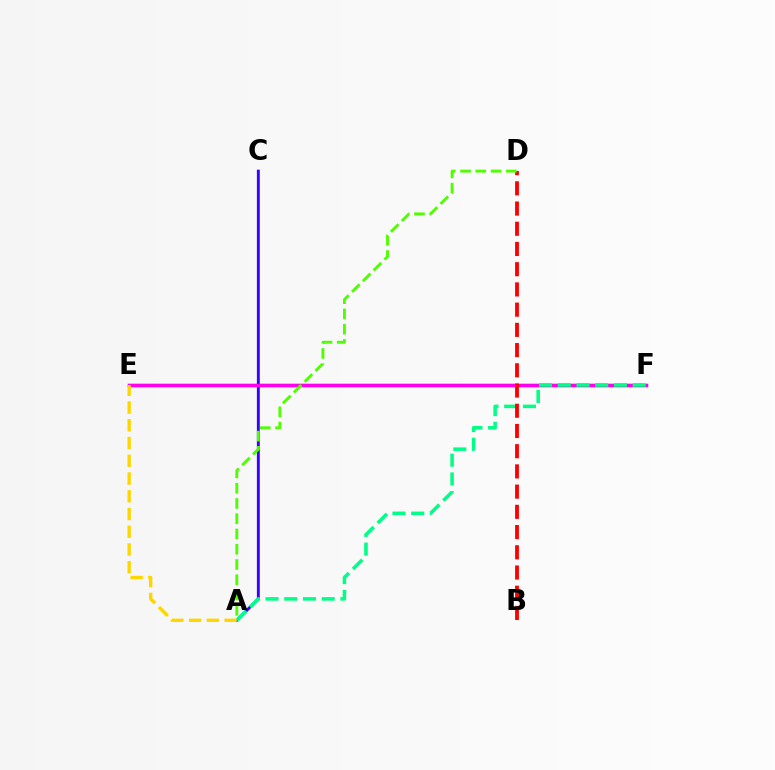{('E', 'F'): [{'color': '#009eff', 'line_style': 'solid', 'thickness': 2.45}, {'color': '#ff00ed', 'line_style': 'solid', 'thickness': 2.4}], ('A', 'C'): [{'color': '#3700ff', 'line_style': 'solid', 'thickness': 2.08}], ('A', 'F'): [{'color': '#00ff86', 'line_style': 'dashed', 'thickness': 2.55}], ('B', 'D'): [{'color': '#ff0000', 'line_style': 'dashed', 'thickness': 2.75}], ('A', 'E'): [{'color': '#ffd500', 'line_style': 'dashed', 'thickness': 2.41}], ('A', 'D'): [{'color': '#4fff00', 'line_style': 'dashed', 'thickness': 2.07}]}